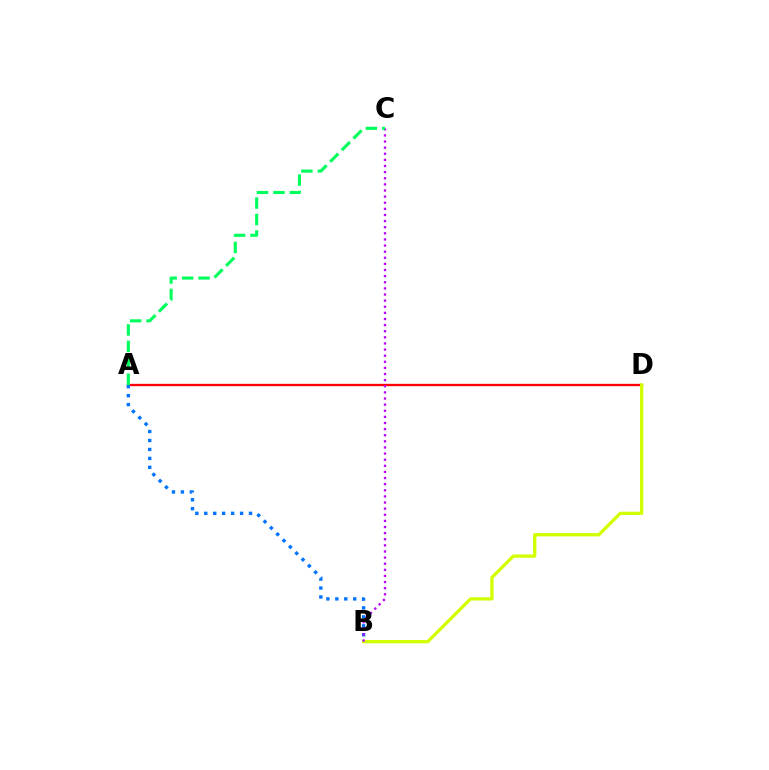{('A', 'D'): [{'color': '#ff0000', 'line_style': 'solid', 'thickness': 1.67}], ('A', 'B'): [{'color': '#0074ff', 'line_style': 'dotted', 'thickness': 2.43}], ('B', 'D'): [{'color': '#d1ff00', 'line_style': 'solid', 'thickness': 2.36}], ('B', 'C'): [{'color': '#b900ff', 'line_style': 'dotted', 'thickness': 1.66}], ('A', 'C'): [{'color': '#00ff5c', 'line_style': 'dashed', 'thickness': 2.23}]}